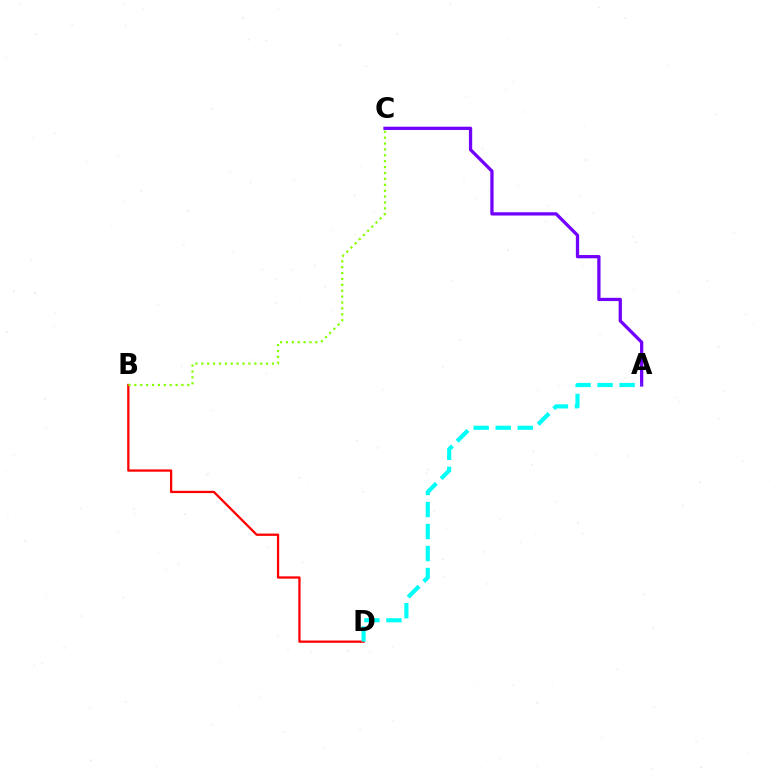{('A', 'C'): [{'color': '#7200ff', 'line_style': 'solid', 'thickness': 2.35}], ('B', 'D'): [{'color': '#ff0000', 'line_style': 'solid', 'thickness': 1.64}], ('A', 'D'): [{'color': '#00fff6', 'line_style': 'dashed', 'thickness': 2.99}], ('B', 'C'): [{'color': '#84ff00', 'line_style': 'dotted', 'thickness': 1.6}]}